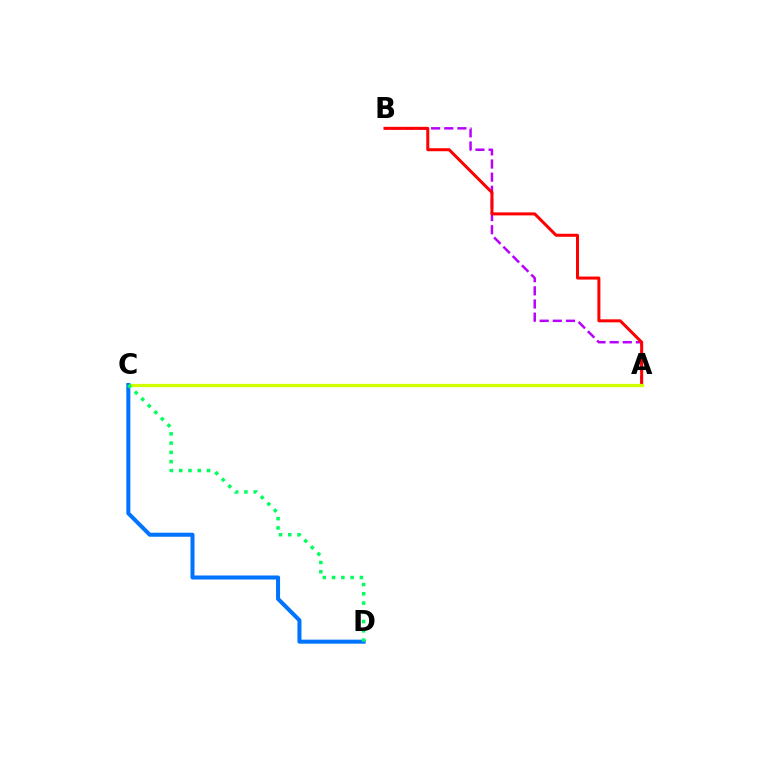{('A', 'B'): [{'color': '#b900ff', 'line_style': 'dashed', 'thickness': 1.79}, {'color': '#ff0000', 'line_style': 'solid', 'thickness': 2.17}], ('A', 'C'): [{'color': '#d1ff00', 'line_style': 'solid', 'thickness': 2.35}], ('C', 'D'): [{'color': '#0074ff', 'line_style': 'solid', 'thickness': 2.9}, {'color': '#00ff5c', 'line_style': 'dotted', 'thickness': 2.52}]}